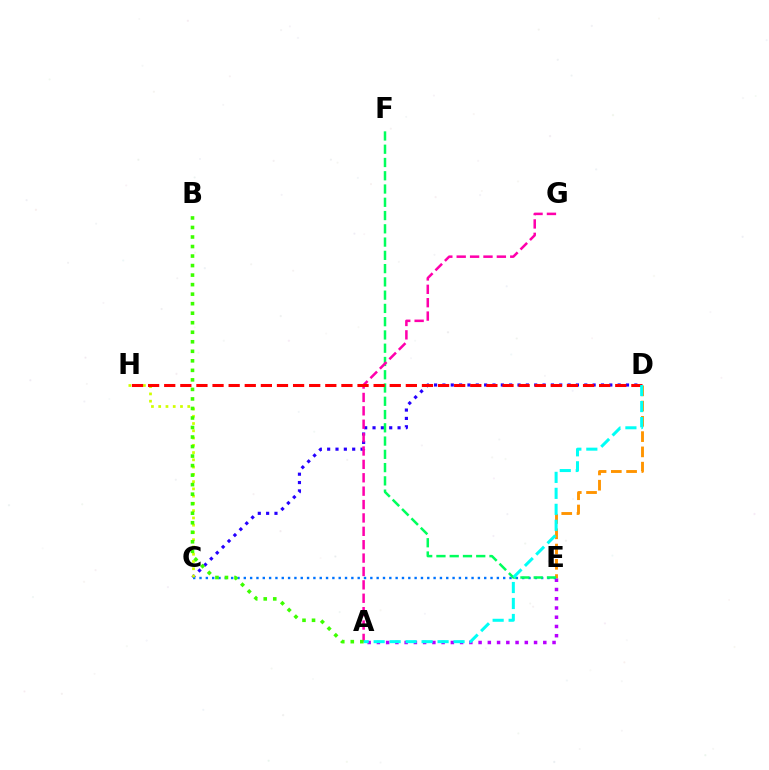{('D', 'E'): [{'color': '#ff9400', 'line_style': 'dashed', 'thickness': 2.07}], ('A', 'E'): [{'color': '#b900ff', 'line_style': 'dotted', 'thickness': 2.51}], ('C', 'D'): [{'color': '#2500ff', 'line_style': 'dotted', 'thickness': 2.27}], ('C', 'E'): [{'color': '#0074ff', 'line_style': 'dotted', 'thickness': 1.72}], ('E', 'F'): [{'color': '#00ff5c', 'line_style': 'dashed', 'thickness': 1.8}], ('C', 'H'): [{'color': '#d1ff00', 'line_style': 'dotted', 'thickness': 1.97}], ('A', 'G'): [{'color': '#ff00ac', 'line_style': 'dashed', 'thickness': 1.82}], ('D', 'H'): [{'color': '#ff0000', 'line_style': 'dashed', 'thickness': 2.19}], ('A', 'D'): [{'color': '#00fff6', 'line_style': 'dashed', 'thickness': 2.17}], ('A', 'B'): [{'color': '#3dff00', 'line_style': 'dotted', 'thickness': 2.59}]}